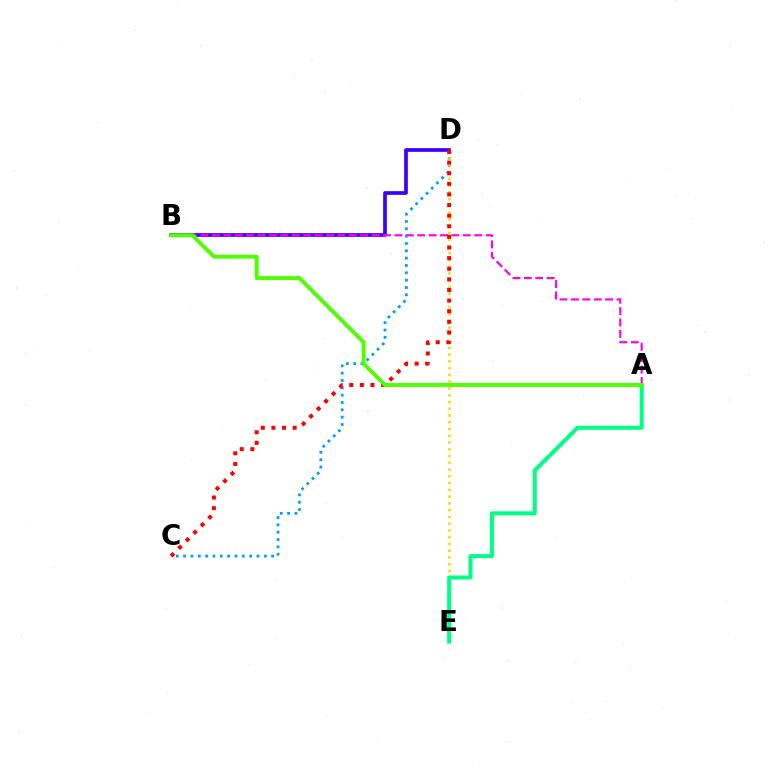{('B', 'D'): [{'color': '#3700ff', 'line_style': 'solid', 'thickness': 2.65}], ('A', 'B'): [{'color': '#ff00ed', 'line_style': 'dashed', 'thickness': 1.55}, {'color': '#4fff00', 'line_style': 'solid', 'thickness': 2.8}], ('C', 'D'): [{'color': '#009eff', 'line_style': 'dotted', 'thickness': 1.99}, {'color': '#ff0000', 'line_style': 'dotted', 'thickness': 2.88}], ('D', 'E'): [{'color': '#ffd500', 'line_style': 'dotted', 'thickness': 1.84}], ('A', 'E'): [{'color': '#00ff86', 'line_style': 'solid', 'thickness': 2.91}]}